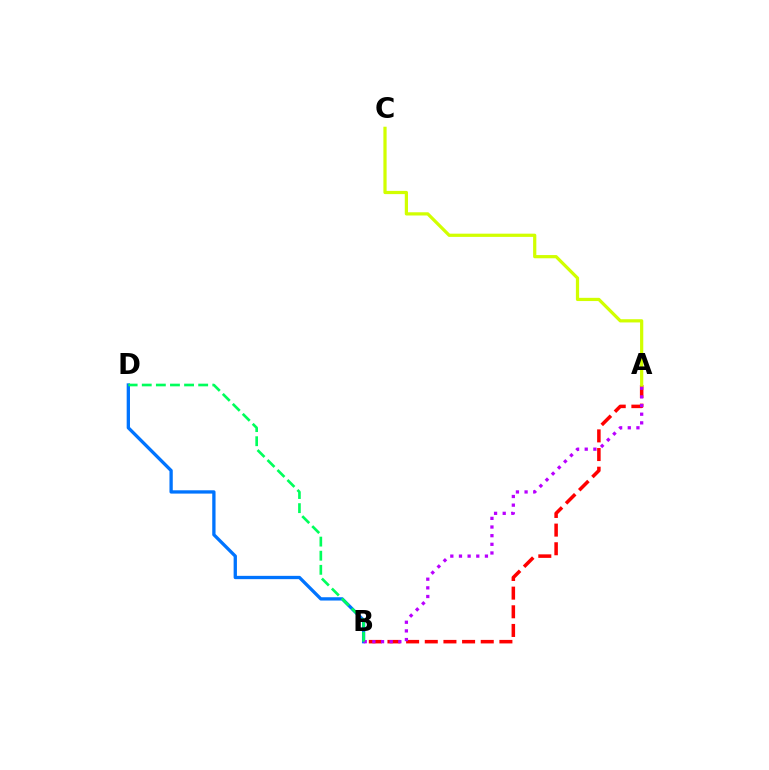{('B', 'D'): [{'color': '#0074ff', 'line_style': 'solid', 'thickness': 2.38}, {'color': '#00ff5c', 'line_style': 'dashed', 'thickness': 1.92}], ('A', 'B'): [{'color': '#ff0000', 'line_style': 'dashed', 'thickness': 2.53}, {'color': '#b900ff', 'line_style': 'dotted', 'thickness': 2.35}], ('A', 'C'): [{'color': '#d1ff00', 'line_style': 'solid', 'thickness': 2.32}]}